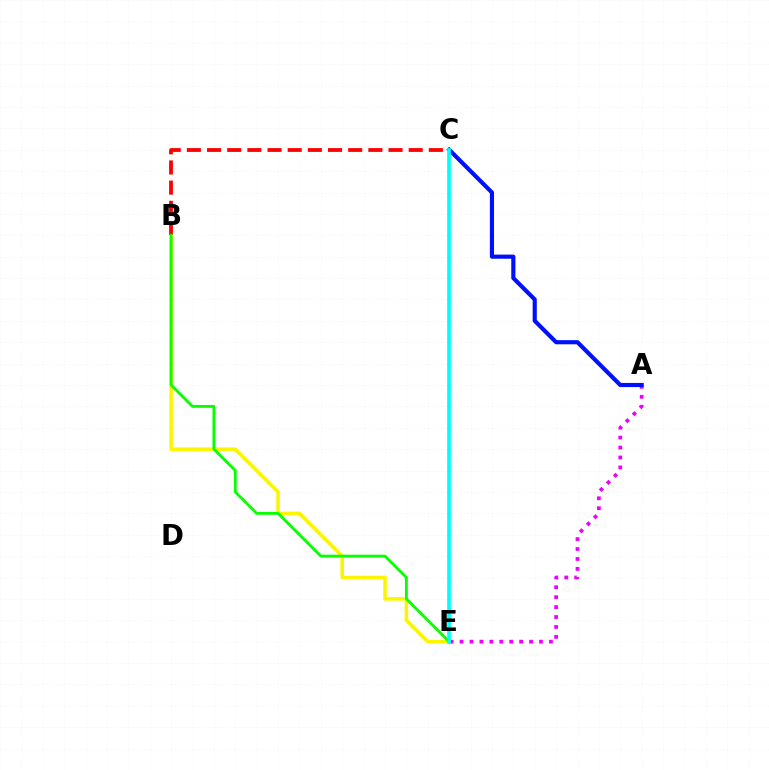{('A', 'E'): [{'color': '#ee00ff', 'line_style': 'dotted', 'thickness': 2.7}], ('B', 'E'): [{'color': '#fcf500', 'line_style': 'solid', 'thickness': 2.55}, {'color': '#08ff00', 'line_style': 'solid', 'thickness': 2.05}], ('B', 'C'): [{'color': '#ff0000', 'line_style': 'dashed', 'thickness': 2.74}], ('A', 'C'): [{'color': '#0010ff', 'line_style': 'solid', 'thickness': 2.98}], ('C', 'E'): [{'color': '#00fff6', 'line_style': 'solid', 'thickness': 2.66}]}